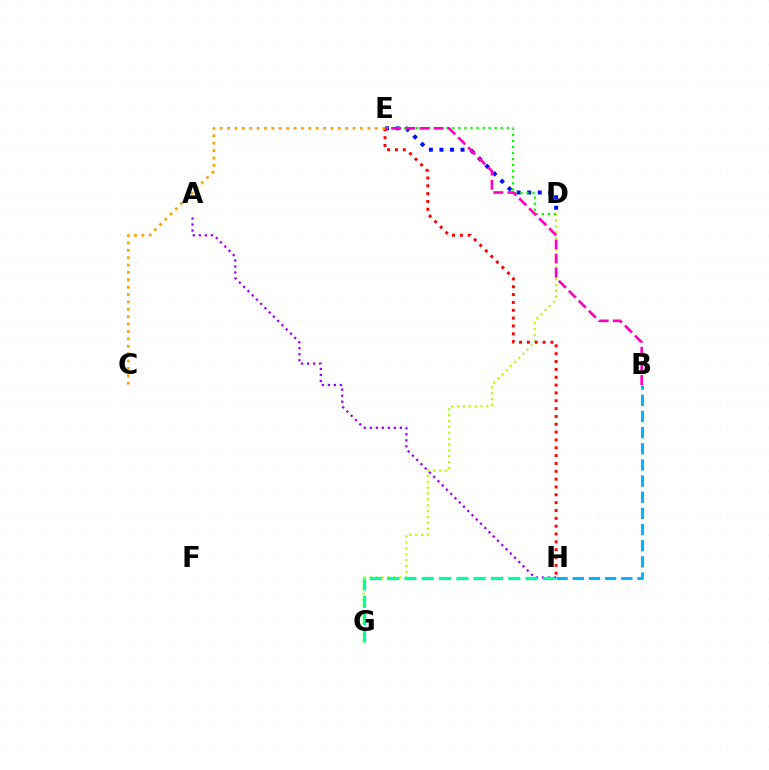{('D', 'G'): [{'color': '#b3ff00', 'line_style': 'dotted', 'thickness': 1.59}], ('D', 'E'): [{'color': '#0010ff', 'line_style': 'dotted', 'thickness': 2.87}, {'color': '#08ff00', 'line_style': 'dotted', 'thickness': 1.64}], ('E', 'H'): [{'color': '#ff0000', 'line_style': 'dotted', 'thickness': 2.13}], ('A', 'H'): [{'color': '#9b00ff', 'line_style': 'dotted', 'thickness': 1.63}], ('B', 'H'): [{'color': '#00b5ff', 'line_style': 'dashed', 'thickness': 2.2}], ('B', 'E'): [{'color': '#ff00bd', 'line_style': 'dashed', 'thickness': 1.92}], ('C', 'E'): [{'color': '#ffa500', 'line_style': 'dotted', 'thickness': 2.01}], ('G', 'H'): [{'color': '#00ff9d', 'line_style': 'dashed', 'thickness': 2.35}]}